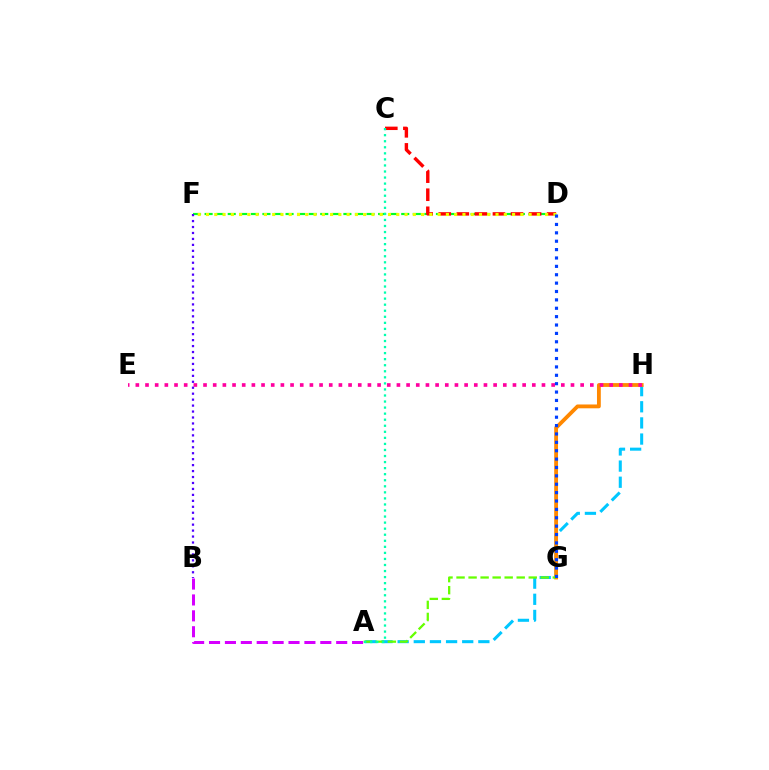{('A', 'H'): [{'color': '#00c7ff', 'line_style': 'dashed', 'thickness': 2.19}], ('G', 'H'): [{'color': '#ff8800', 'line_style': 'solid', 'thickness': 2.75}], ('D', 'F'): [{'color': '#00ff27', 'line_style': 'dashed', 'thickness': 1.57}, {'color': '#eeff00', 'line_style': 'dotted', 'thickness': 2.25}], ('E', 'H'): [{'color': '#ff00a0', 'line_style': 'dotted', 'thickness': 2.63}], ('A', 'B'): [{'color': '#d600ff', 'line_style': 'dashed', 'thickness': 2.16}], ('C', 'D'): [{'color': '#ff0000', 'line_style': 'dashed', 'thickness': 2.45}], ('A', 'G'): [{'color': '#66ff00', 'line_style': 'dashed', 'thickness': 1.63}], ('A', 'C'): [{'color': '#00ffaf', 'line_style': 'dotted', 'thickness': 1.64}], ('B', 'F'): [{'color': '#4f00ff', 'line_style': 'dotted', 'thickness': 1.62}], ('D', 'G'): [{'color': '#003fff', 'line_style': 'dotted', 'thickness': 2.28}]}